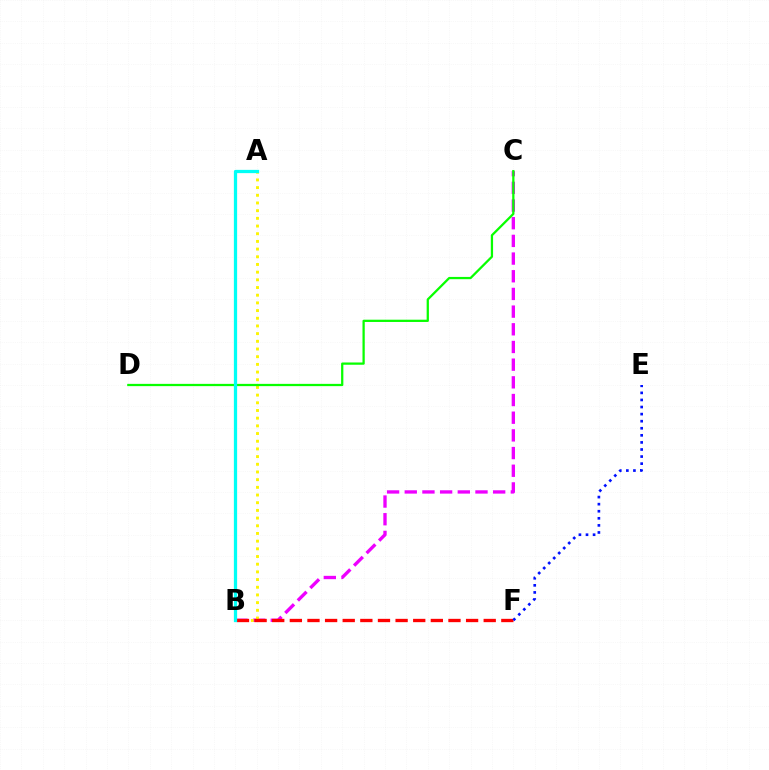{('B', 'C'): [{'color': '#ee00ff', 'line_style': 'dashed', 'thickness': 2.4}], ('A', 'B'): [{'color': '#fcf500', 'line_style': 'dotted', 'thickness': 2.09}, {'color': '#00fff6', 'line_style': 'solid', 'thickness': 2.35}], ('B', 'F'): [{'color': '#ff0000', 'line_style': 'dashed', 'thickness': 2.39}], ('E', 'F'): [{'color': '#0010ff', 'line_style': 'dotted', 'thickness': 1.92}], ('C', 'D'): [{'color': '#08ff00', 'line_style': 'solid', 'thickness': 1.63}]}